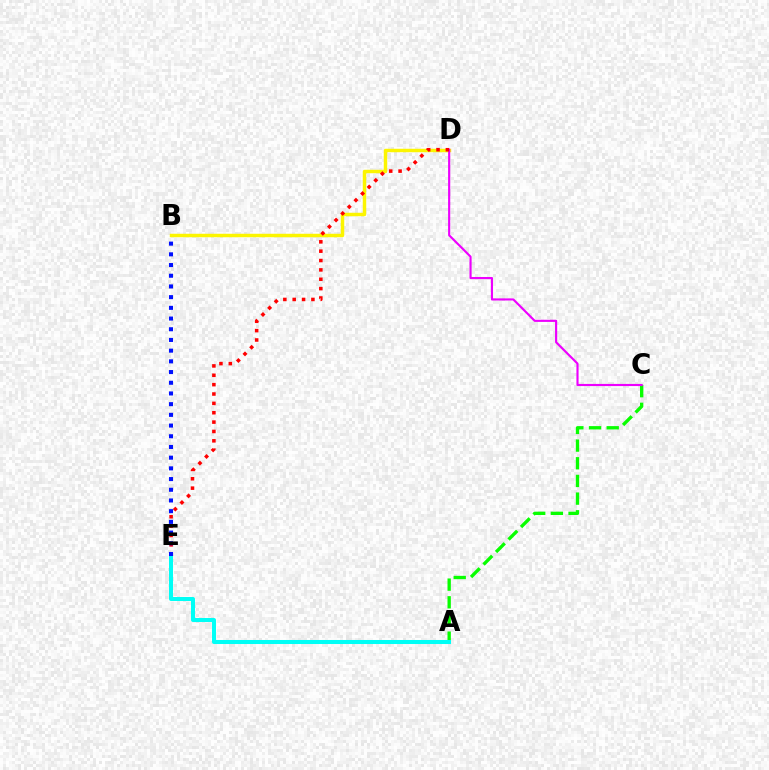{('B', 'D'): [{'color': '#fcf500', 'line_style': 'solid', 'thickness': 2.49}], ('A', 'C'): [{'color': '#08ff00', 'line_style': 'dashed', 'thickness': 2.4}], ('C', 'D'): [{'color': '#ee00ff', 'line_style': 'solid', 'thickness': 1.54}], ('D', 'E'): [{'color': '#ff0000', 'line_style': 'dotted', 'thickness': 2.54}], ('A', 'E'): [{'color': '#00fff6', 'line_style': 'solid', 'thickness': 2.9}], ('B', 'E'): [{'color': '#0010ff', 'line_style': 'dotted', 'thickness': 2.91}]}